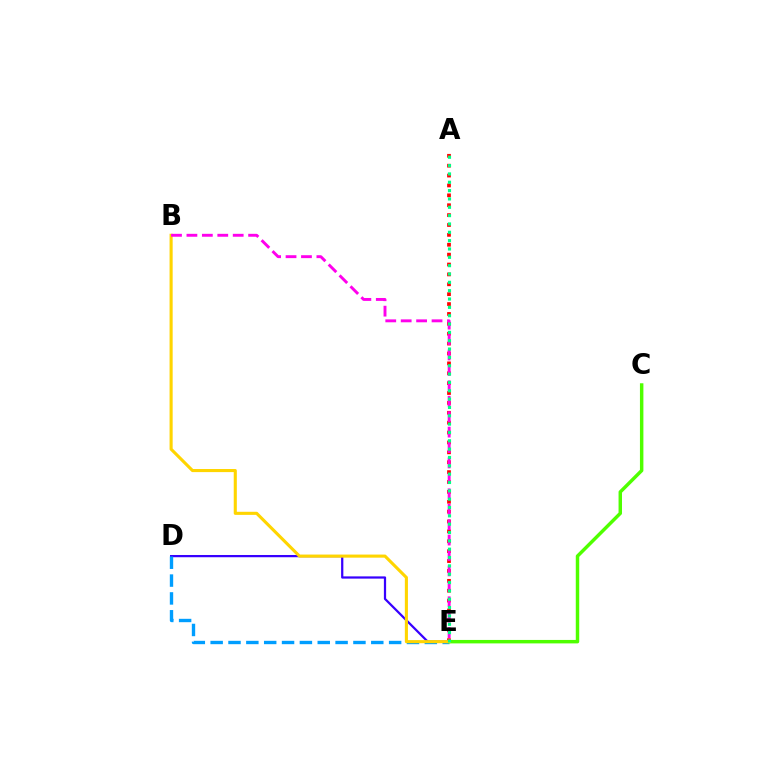{('D', 'E'): [{'color': '#3700ff', 'line_style': 'solid', 'thickness': 1.61}, {'color': '#009eff', 'line_style': 'dashed', 'thickness': 2.42}], ('C', 'E'): [{'color': '#4fff00', 'line_style': 'solid', 'thickness': 2.49}], ('A', 'E'): [{'color': '#ff0000', 'line_style': 'dotted', 'thickness': 2.69}, {'color': '#00ff86', 'line_style': 'dotted', 'thickness': 2.27}], ('B', 'E'): [{'color': '#ffd500', 'line_style': 'solid', 'thickness': 2.23}, {'color': '#ff00ed', 'line_style': 'dashed', 'thickness': 2.1}]}